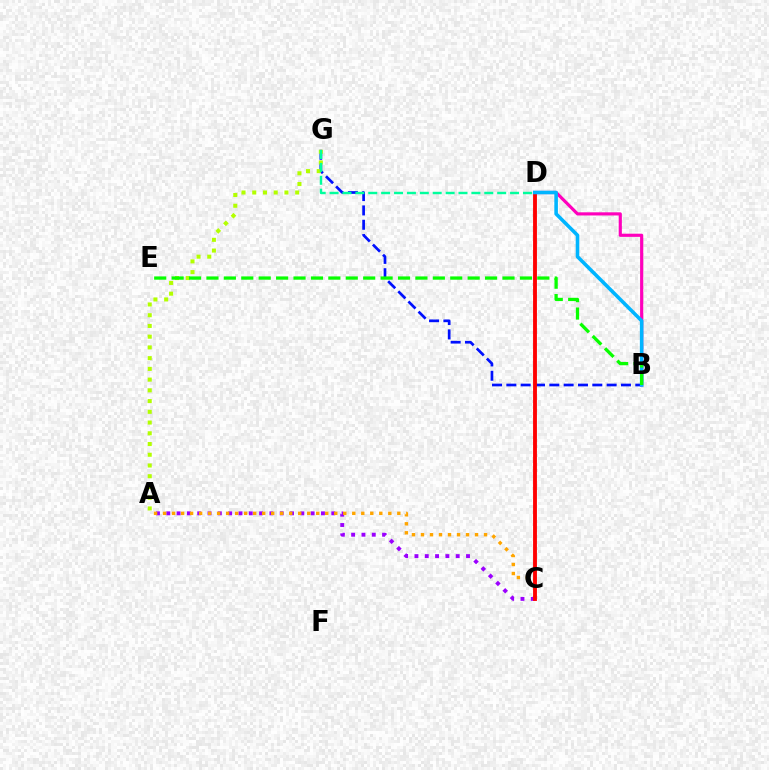{('A', 'C'): [{'color': '#9b00ff', 'line_style': 'dotted', 'thickness': 2.8}, {'color': '#ffa500', 'line_style': 'dotted', 'thickness': 2.45}], ('B', 'G'): [{'color': '#0010ff', 'line_style': 'dashed', 'thickness': 1.95}], ('A', 'G'): [{'color': '#b3ff00', 'line_style': 'dotted', 'thickness': 2.92}], ('B', 'D'): [{'color': '#ff00bd', 'line_style': 'solid', 'thickness': 2.27}, {'color': '#00b5ff', 'line_style': 'solid', 'thickness': 2.58}], ('D', 'G'): [{'color': '#00ff9d', 'line_style': 'dashed', 'thickness': 1.75}], ('C', 'D'): [{'color': '#ff0000', 'line_style': 'solid', 'thickness': 2.78}], ('B', 'E'): [{'color': '#08ff00', 'line_style': 'dashed', 'thickness': 2.37}]}